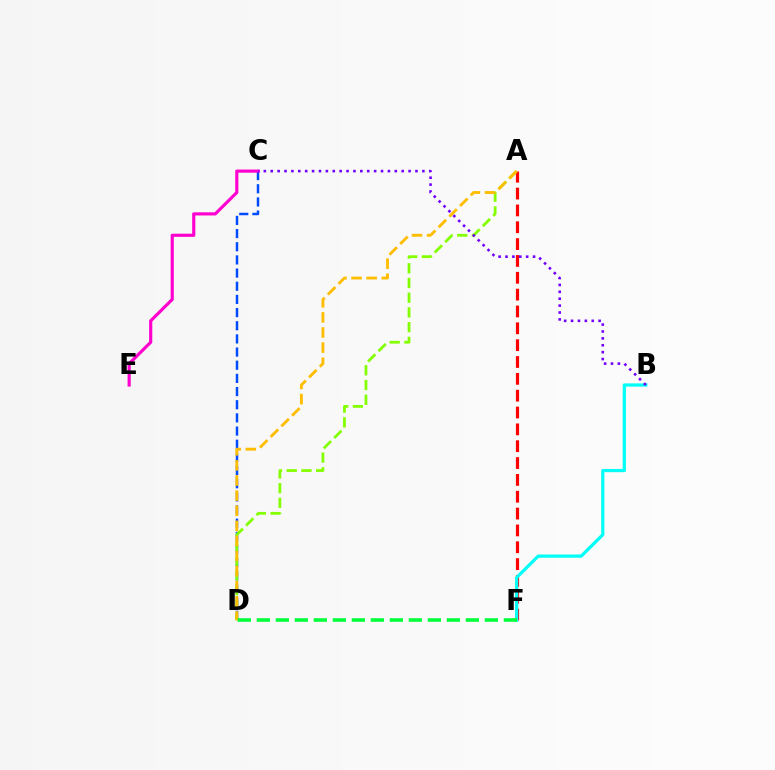{('C', 'D'): [{'color': '#004bff', 'line_style': 'dashed', 'thickness': 1.79}], ('A', 'D'): [{'color': '#84ff00', 'line_style': 'dashed', 'thickness': 2.0}, {'color': '#ffbd00', 'line_style': 'dashed', 'thickness': 2.05}], ('A', 'F'): [{'color': '#ff0000', 'line_style': 'dashed', 'thickness': 2.29}], ('C', 'E'): [{'color': '#ff00cf', 'line_style': 'solid', 'thickness': 2.27}], ('B', 'F'): [{'color': '#00fff6', 'line_style': 'solid', 'thickness': 2.32}], ('B', 'C'): [{'color': '#7200ff', 'line_style': 'dotted', 'thickness': 1.87}], ('D', 'F'): [{'color': '#00ff39', 'line_style': 'dashed', 'thickness': 2.58}]}